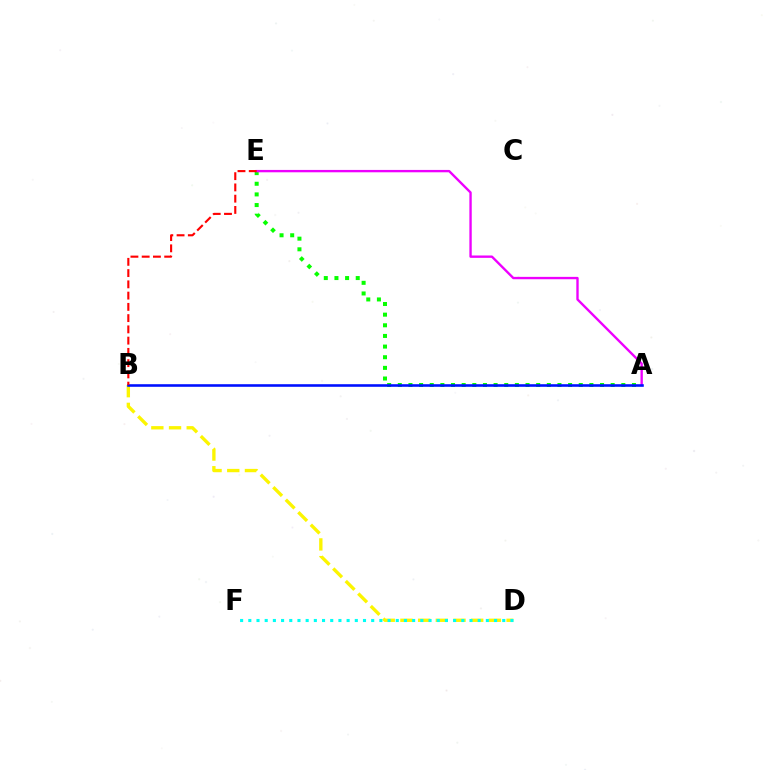{('B', 'D'): [{'color': '#fcf500', 'line_style': 'dashed', 'thickness': 2.4}], ('A', 'E'): [{'color': '#08ff00', 'line_style': 'dotted', 'thickness': 2.89}, {'color': '#ee00ff', 'line_style': 'solid', 'thickness': 1.7}], ('A', 'B'): [{'color': '#0010ff', 'line_style': 'solid', 'thickness': 1.87}], ('B', 'E'): [{'color': '#ff0000', 'line_style': 'dashed', 'thickness': 1.53}], ('D', 'F'): [{'color': '#00fff6', 'line_style': 'dotted', 'thickness': 2.23}]}